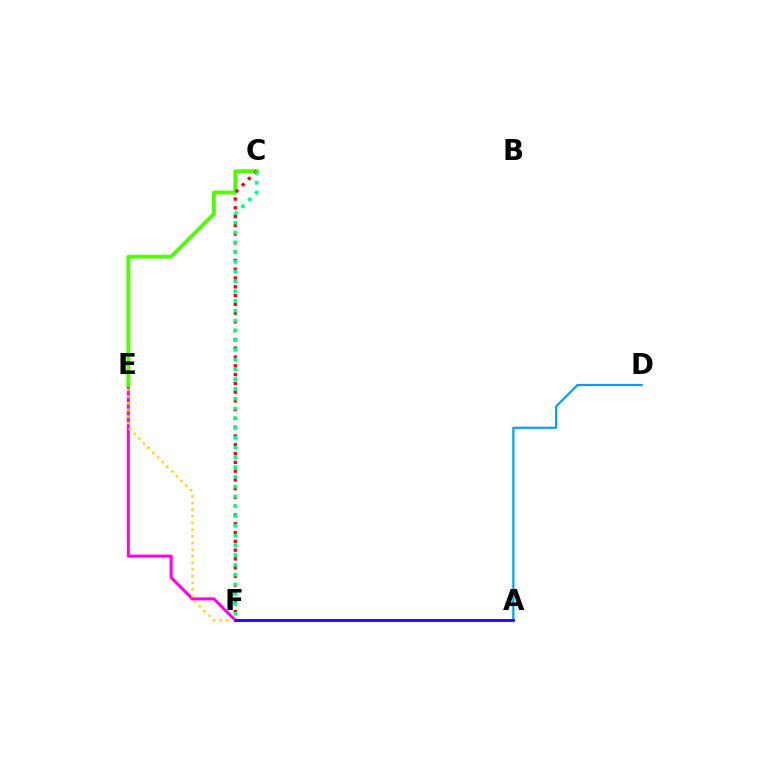{('E', 'F'): [{'color': '#ff00ed', 'line_style': 'solid', 'thickness': 2.19}, {'color': '#ffd500', 'line_style': 'dotted', 'thickness': 1.81}], ('A', 'D'): [{'color': '#009eff', 'line_style': 'solid', 'thickness': 1.56}], ('C', 'E'): [{'color': '#4fff00', 'line_style': 'solid', 'thickness': 2.77}], ('C', 'F'): [{'color': '#ff0000', 'line_style': 'dotted', 'thickness': 2.38}, {'color': '#00ff86', 'line_style': 'dotted', 'thickness': 2.66}], ('A', 'F'): [{'color': '#3700ff', 'line_style': 'solid', 'thickness': 2.1}]}